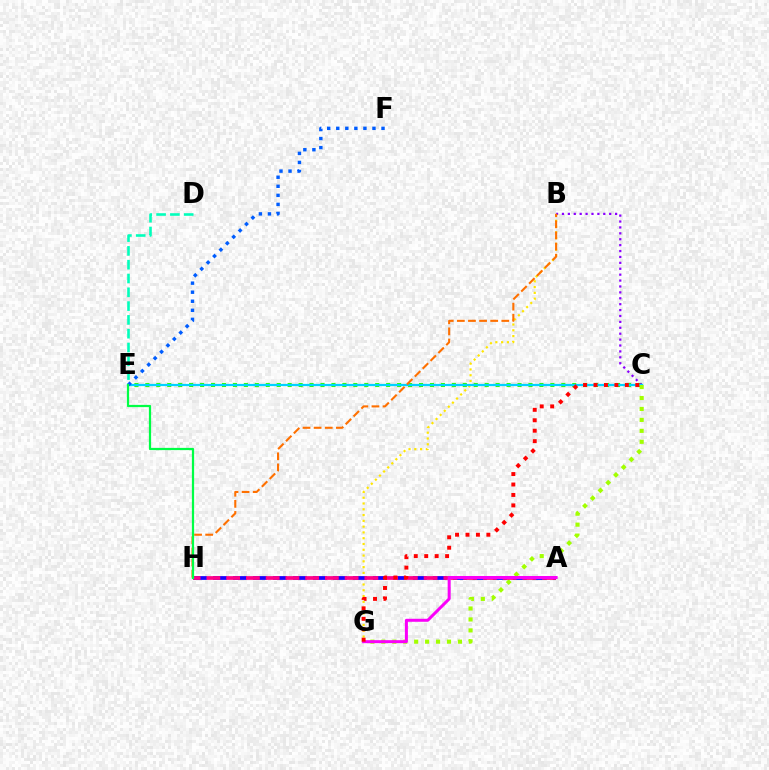{('C', 'E'): [{'color': '#31ff00', 'line_style': 'dotted', 'thickness': 2.97}, {'color': '#00d3ff', 'line_style': 'solid', 'thickness': 1.6}], ('B', 'C'): [{'color': '#8a00ff', 'line_style': 'dotted', 'thickness': 1.6}], ('B', 'G'): [{'color': '#ffe600', 'line_style': 'dotted', 'thickness': 1.57}], ('D', 'E'): [{'color': '#00ffbb', 'line_style': 'dashed', 'thickness': 1.87}], ('A', 'H'): [{'color': '#1900ff', 'line_style': 'dashed', 'thickness': 2.71}, {'color': '#ff0088', 'line_style': 'dashed', 'thickness': 2.68}], ('C', 'G'): [{'color': '#a2ff00', 'line_style': 'dotted', 'thickness': 2.97}, {'color': '#ff0000', 'line_style': 'dotted', 'thickness': 2.84}], ('E', 'F'): [{'color': '#005dff', 'line_style': 'dotted', 'thickness': 2.46}], ('A', 'G'): [{'color': '#fa00f9', 'line_style': 'solid', 'thickness': 2.16}], ('B', 'H'): [{'color': '#ff7000', 'line_style': 'dashed', 'thickness': 1.51}], ('E', 'H'): [{'color': '#00ff45', 'line_style': 'solid', 'thickness': 1.61}]}